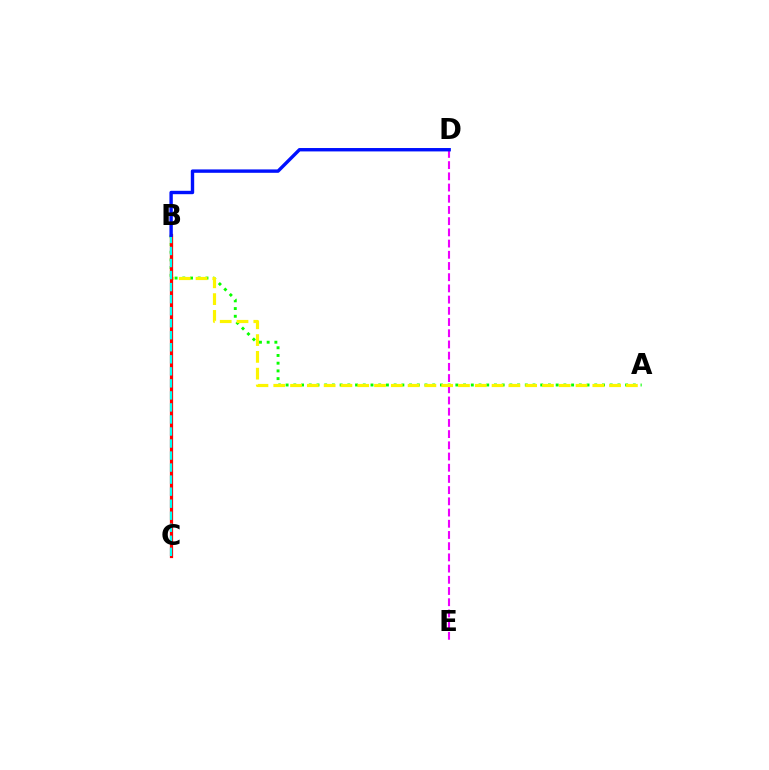{('A', 'B'): [{'color': '#08ff00', 'line_style': 'dotted', 'thickness': 2.1}, {'color': '#fcf500', 'line_style': 'dashed', 'thickness': 2.28}], ('D', 'E'): [{'color': '#ee00ff', 'line_style': 'dashed', 'thickness': 1.52}], ('B', 'C'): [{'color': '#ff0000', 'line_style': 'solid', 'thickness': 2.32}, {'color': '#00fff6', 'line_style': 'dashed', 'thickness': 1.63}], ('B', 'D'): [{'color': '#0010ff', 'line_style': 'solid', 'thickness': 2.44}]}